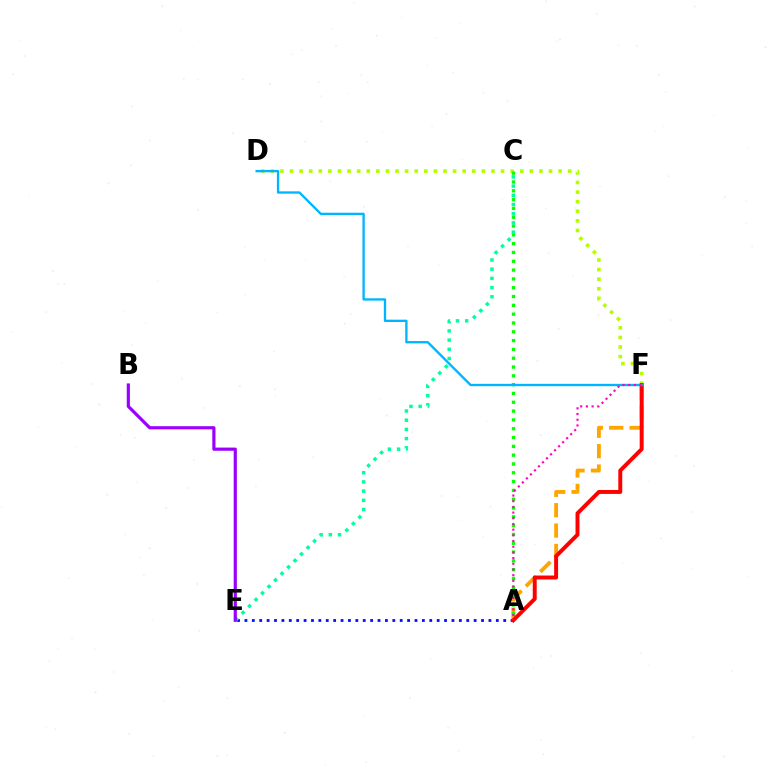{('D', 'F'): [{'color': '#b3ff00', 'line_style': 'dotted', 'thickness': 2.61}, {'color': '#00b5ff', 'line_style': 'solid', 'thickness': 1.68}], ('A', 'F'): [{'color': '#ffa500', 'line_style': 'dashed', 'thickness': 2.77}, {'color': '#ff0000', 'line_style': 'solid', 'thickness': 2.84}, {'color': '#ff00bd', 'line_style': 'dotted', 'thickness': 1.55}], ('A', 'E'): [{'color': '#0010ff', 'line_style': 'dotted', 'thickness': 2.01}], ('A', 'C'): [{'color': '#08ff00', 'line_style': 'dotted', 'thickness': 2.39}], ('C', 'E'): [{'color': '#00ff9d', 'line_style': 'dotted', 'thickness': 2.5}], ('B', 'E'): [{'color': '#9b00ff', 'line_style': 'solid', 'thickness': 2.29}]}